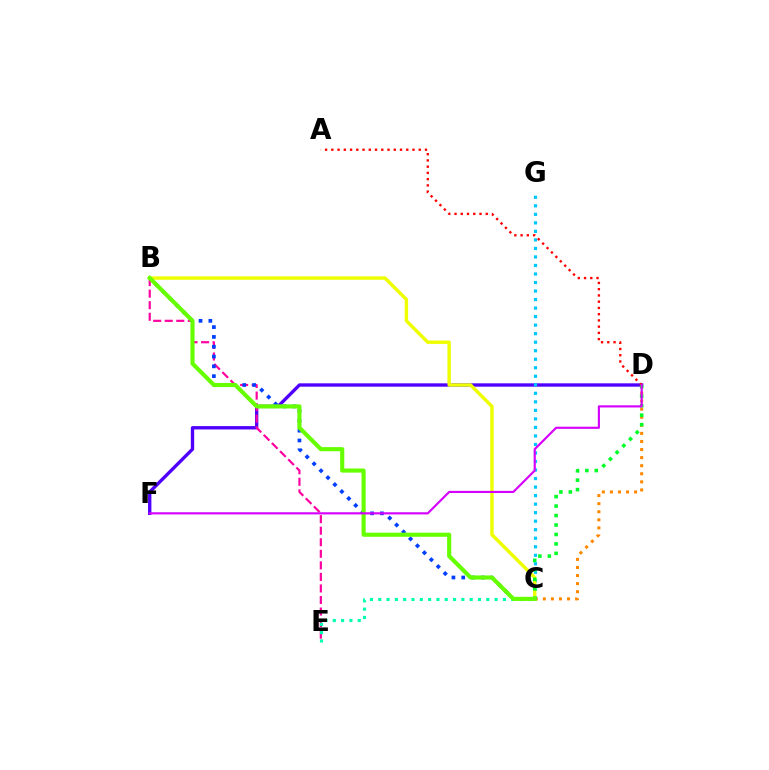{('D', 'F'): [{'color': '#4f00ff', 'line_style': 'solid', 'thickness': 2.41}, {'color': '#d600ff', 'line_style': 'solid', 'thickness': 1.55}], ('B', 'E'): [{'color': '#ff00a0', 'line_style': 'dashed', 'thickness': 1.57}], ('B', 'C'): [{'color': '#003fff', 'line_style': 'dotted', 'thickness': 2.67}, {'color': '#eeff00', 'line_style': 'solid', 'thickness': 2.45}, {'color': '#66ff00', 'line_style': 'solid', 'thickness': 2.97}], ('C', 'D'): [{'color': '#ff8800', 'line_style': 'dotted', 'thickness': 2.19}, {'color': '#00ff27', 'line_style': 'dotted', 'thickness': 2.57}], ('C', 'E'): [{'color': '#00ffaf', 'line_style': 'dotted', 'thickness': 2.26}], ('C', 'G'): [{'color': '#00c7ff', 'line_style': 'dotted', 'thickness': 2.32}], ('A', 'D'): [{'color': '#ff0000', 'line_style': 'dotted', 'thickness': 1.7}]}